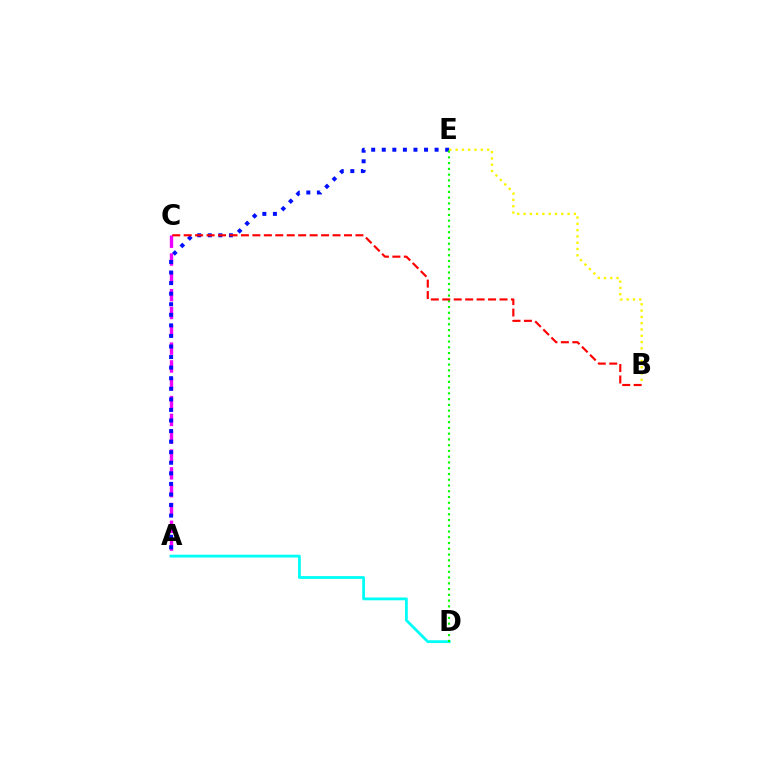{('A', 'C'): [{'color': '#ee00ff', 'line_style': 'dashed', 'thickness': 2.42}], ('A', 'E'): [{'color': '#0010ff', 'line_style': 'dotted', 'thickness': 2.87}], ('A', 'D'): [{'color': '#00fff6', 'line_style': 'solid', 'thickness': 2.02}], ('D', 'E'): [{'color': '#08ff00', 'line_style': 'dotted', 'thickness': 1.56}], ('B', 'C'): [{'color': '#ff0000', 'line_style': 'dashed', 'thickness': 1.56}], ('B', 'E'): [{'color': '#fcf500', 'line_style': 'dotted', 'thickness': 1.71}]}